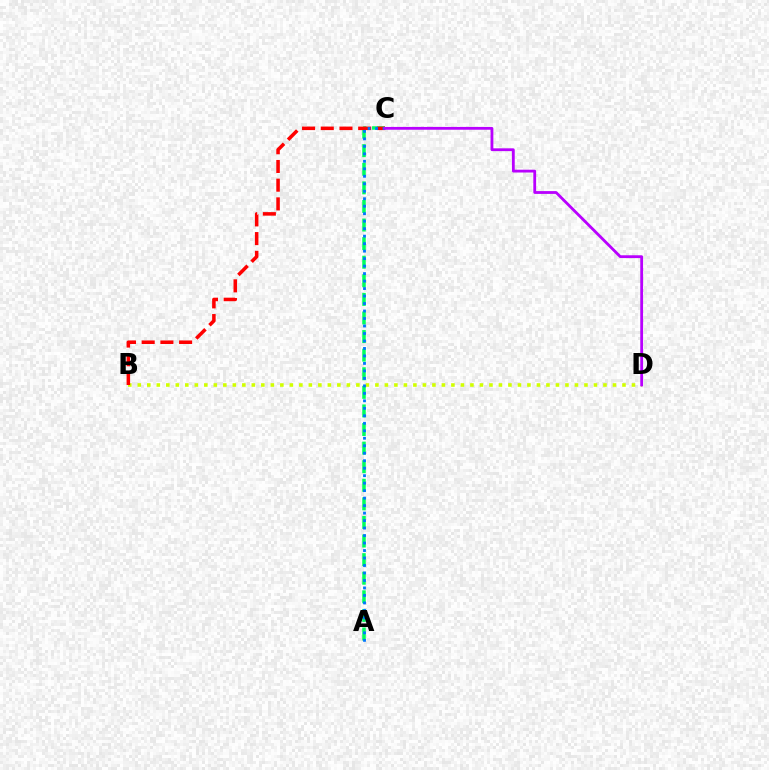{('B', 'D'): [{'color': '#d1ff00', 'line_style': 'dotted', 'thickness': 2.58}], ('A', 'C'): [{'color': '#00ff5c', 'line_style': 'dashed', 'thickness': 2.53}, {'color': '#0074ff', 'line_style': 'dotted', 'thickness': 2.03}], ('B', 'C'): [{'color': '#ff0000', 'line_style': 'dashed', 'thickness': 2.54}], ('C', 'D'): [{'color': '#b900ff', 'line_style': 'solid', 'thickness': 2.02}]}